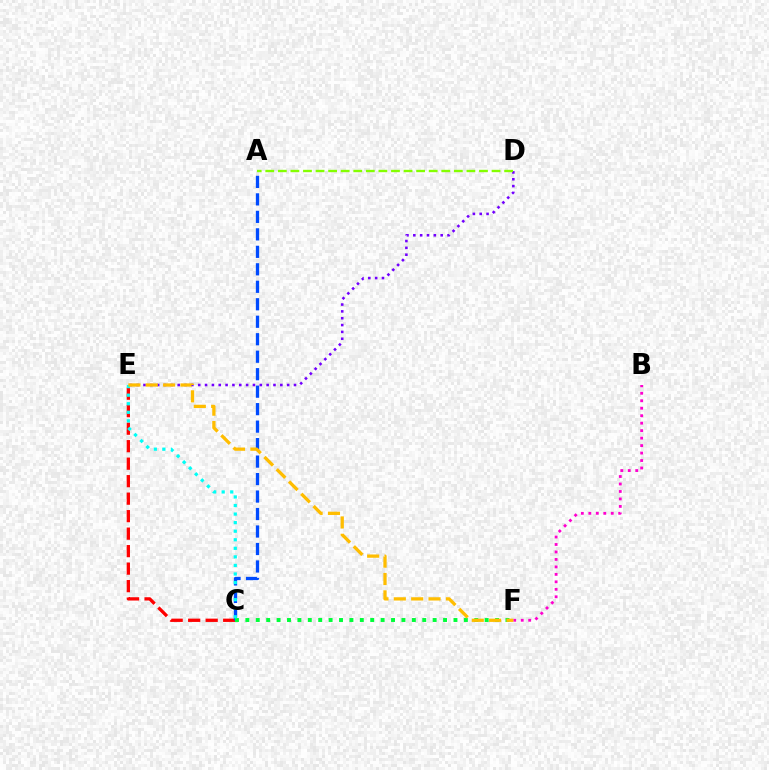{('C', 'E'): [{'color': '#ff0000', 'line_style': 'dashed', 'thickness': 2.38}, {'color': '#00fff6', 'line_style': 'dotted', 'thickness': 2.33}], ('D', 'E'): [{'color': '#7200ff', 'line_style': 'dotted', 'thickness': 1.86}], ('A', 'C'): [{'color': '#004bff', 'line_style': 'dashed', 'thickness': 2.37}], ('B', 'F'): [{'color': '#ff00cf', 'line_style': 'dotted', 'thickness': 2.03}], ('C', 'F'): [{'color': '#00ff39', 'line_style': 'dotted', 'thickness': 2.83}], ('A', 'D'): [{'color': '#84ff00', 'line_style': 'dashed', 'thickness': 1.71}], ('E', 'F'): [{'color': '#ffbd00', 'line_style': 'dashed', 'thickness': 2.36}]}